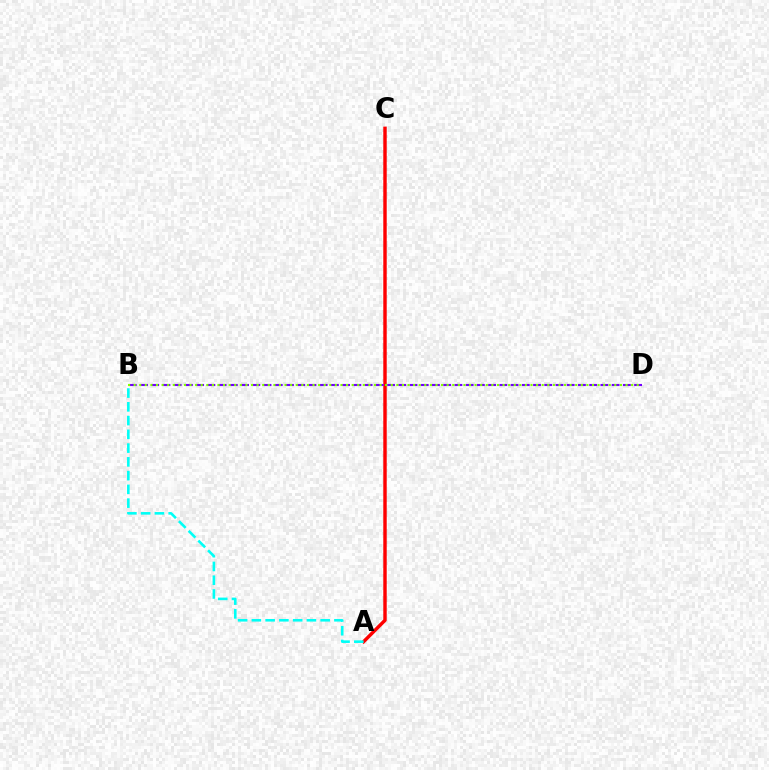{('A', 'C'): [{'color': '#ff0000', 'line_style': 'solid', 'thickness': 2.47}], ('B', 'D'): [{'color': '#7200ff', 'line_style': 'dashed', 'thickness': 1.53}, {'color': '#84ff00', 'line_style': 'dotted', 'thickness': 1.52}], ('A', 'B'): [{'color': '#00fff6', 'line_style': 'dashed', 'thickness': 1.87}]}